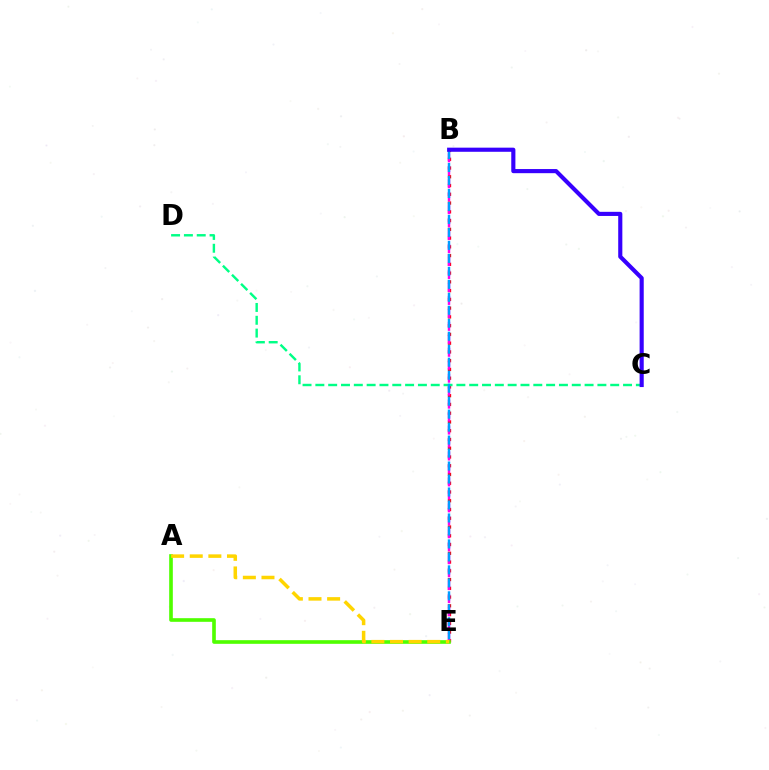{('B', 'E'): [{'color': '#ff0000', 'line_style': 'dotted', 'thickness': 2.38}, {'color': '#ff00ed', 'line_style': 'dashed', 'thickness': 1.76}, {'color': '#009eff', 'line_style': 'dashed', 'thickness': 1.76}], ('C', 'D'): [{'color': '#00ff86', 'line_style': 'dashed', 'thickness': 1.74}], ('A', 'E'): [{'color': '#4fff00', 'line_style': 'solid', 'thickness': 2.62}, {'color': '#ffd500', 'line_style': 'dashed', 'thickness': 2.53}], ('B', 'C'): [{'color': '#3700ff', 'line_style': 'solid', 'thickness': 2.97}]}